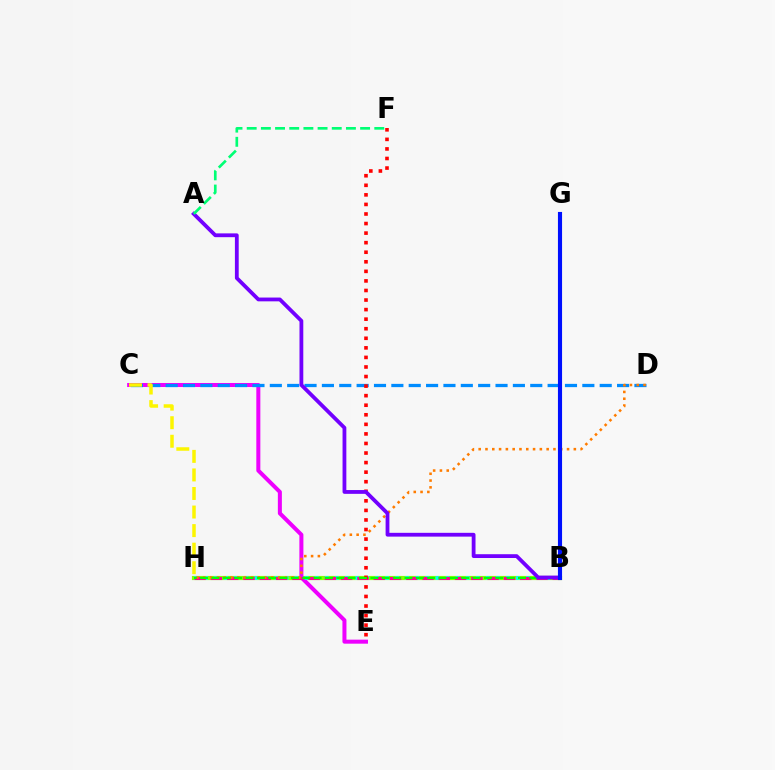{('B', 'H'): [{'color': '#84ff00', 'line_style': 'solid', 'thickness': 3.0}, {'color': '#00fff6', 'line_style': 'dotted', 'thickness': 2.73}, {'color': '#ff0094', 'line_style': 'dashed', 'thickness': 2.21}, {'color': '#08ff00', 'line_style': 'dashed', 'thickness': 1.54}], ('C', 'E'): [{'color': '#ee00ff', 'line_style': 'solid', 'thickness': 2.89}], ('C', 'D'): [{'color': '#008cff', 'line_style': 'dashed', 'thickness': 2.36}], ('C', 'H'): [{'color': '#fcf500', 'line_style': 'dashed', 'thickness': 2.52}], ('D', 'H'): [{'color': '#ff7c00', 'line_style': 'dotted', 'thickness': 1.85}], ('E', 'F'): [{'color': '#ff0000', 'line_style': 'dotted', 'thickness': 2.6}], ('A', 'B'): [{'color': '#7200ff', 'line_style': 'solid', 'thickness': 2.73}], ('B', 'G'): [{'color': '#0010ff', 'line_style': 'solid', 'thickness': 2.96}], ('A', 'F'): [{'color': '#00ff74', 'line_style': 'dashed', 'thickness': 1.93}]}